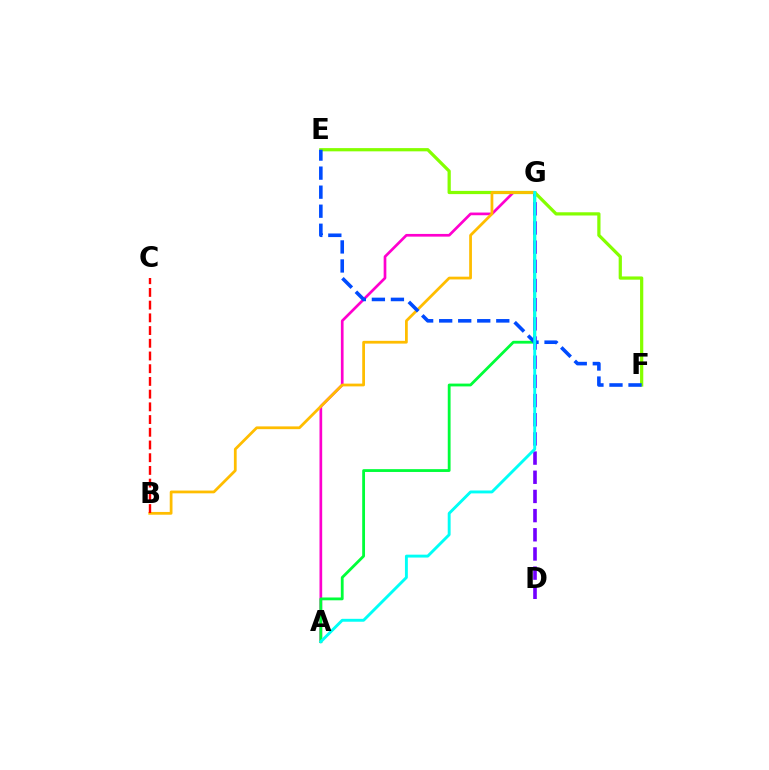{('A', 'G'): [{'color': '#ff00cf', 'line_style': 'solid', 'thickness': 1.94}, {'color': '#00ff39', 'line_style': 'solid', 'thickness': 2.02}, {'color': '#00fff6', 'line_style': 'solid', 'thickness': 2.09}], ('D', 'G'): [{'color': '#7200ff', 'line_style': 'dashed', 'thickness': 2.6}], ('E', 'F'): [{'color': '#84ff00', 'line_style': 'solid', 'thickness': 2.32}, {'color': '#004bff', 'line_style': 'dashed', 'thickness': 2.59}], ('B', 'G'): [{'color': '#ffbd00', 'line_style': 'solid', 'thickness': 1.99}], ('B', 'C'): [{'color': '#ff0000', 'line_style': 'dashed', 'thickness': 1.73}]}